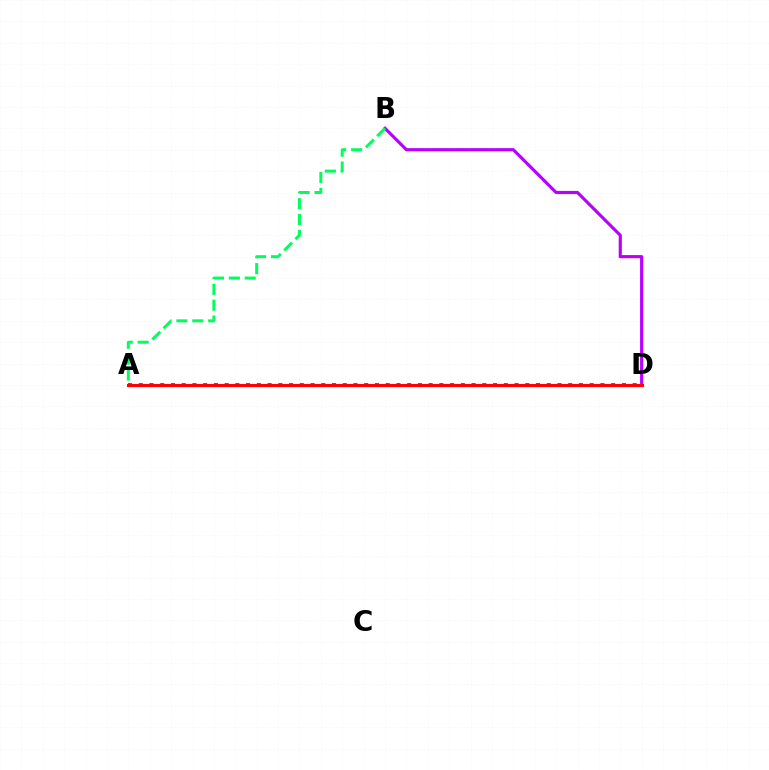{('B', 'D'): [{'color': '#b900ff', 'line_style': 'solid', 'thickness': 2.27}], ('A', 'D'): [{'color': '#0074ff', 'line_style': 'dotted', 'thickness': 2.92}, {'color': '#d1ff00', 'line_style': 'dashed', 'thickness': 2.15}, {'color': '#ff0000', 'line_style': 'solid', 'thickness': 2.23}], ('A', 'B'): [{'color': '#00ff5c', 'line_style': 'dashed', 'thickness': 2.16}]}